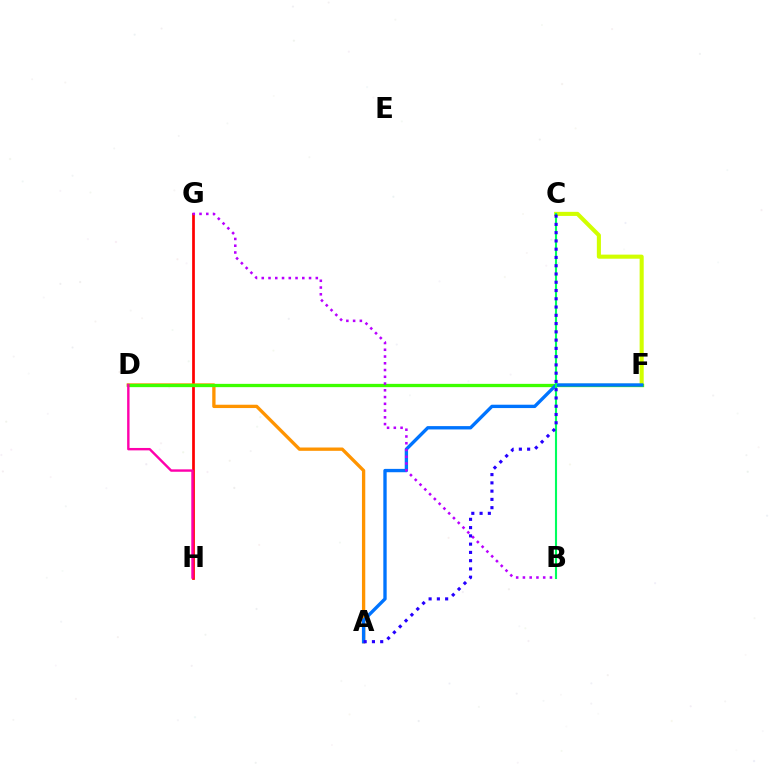{('G', 'H'): [{'color': '#ff0000', 'line_style': 'solid', 'thickness': 1.96}], ('C', 'F'): [{'color': '#00fff6', 'line_style': 'dashed', 'thickness': 1.56}, {'color': '#d1ff00', 'line_style': 'solid', 'thickness': 2.94}], ('A', 'D'): [{'color': '#ff9400', 'line_style': 'solid', 'thickness': 2.39}], ('D', 'F'): [{'color': '#3dff00', 'line_style': 'solid', 'thickness': 2.37}], ('A', 'F'): [{'color': '#0074ff', 'line_style': 'solid', 'thickness': 2.41}], ('B', 'G'): [{'color': '#b900ff', 'line_style': 'dotted', 'thickness': 1.84}], ('D', 'H'): [{'color': '#ff00ac', 'line_style': 'solid', 'thickness': 1.74}], ('B', 'C'): [{'color': '#00ff5c', 'line_style': 'solid', 'thickness': 1.52}], ('A', 'C'): [{'color': '#2500ff', 'line_style': 'dotted', 'thickness': 2.25}]}